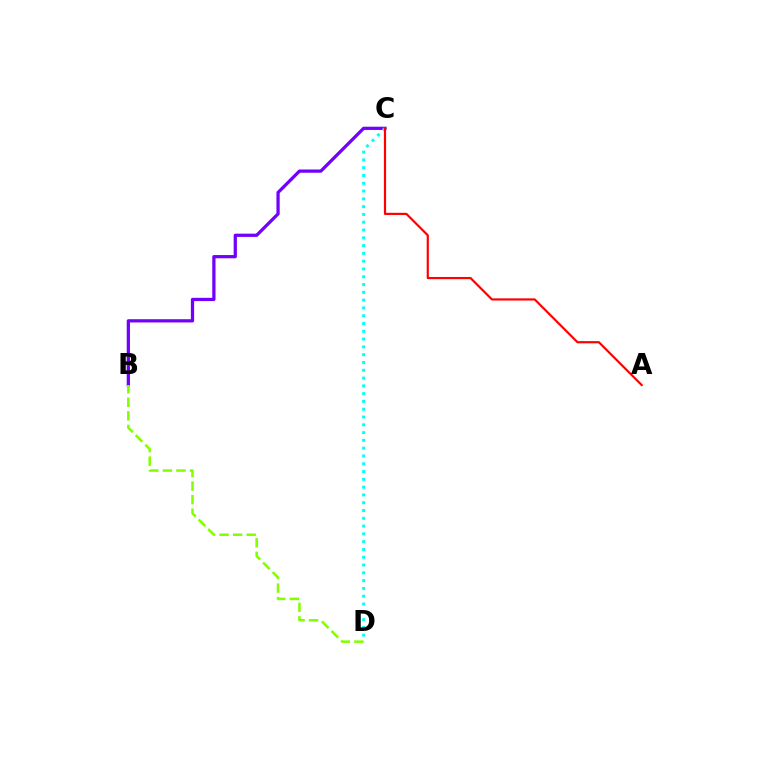{('B', 'C'): [{'color': '#7200ff', 'line_style': 'solid', 'thickness': 2.33}], ('C', 'D'): [{'color': '#00fff6', 'line_style': 'dotted', 'thickness': 2.12}], ('A', 'C'): [{'color': '#ff0000', 'line_style': 'solid', 'thickness': 1.57}], ('B', 'D'): [{'color': '#84ff00', 'line_style': 'dashed', 'thickness': 1.84}]}